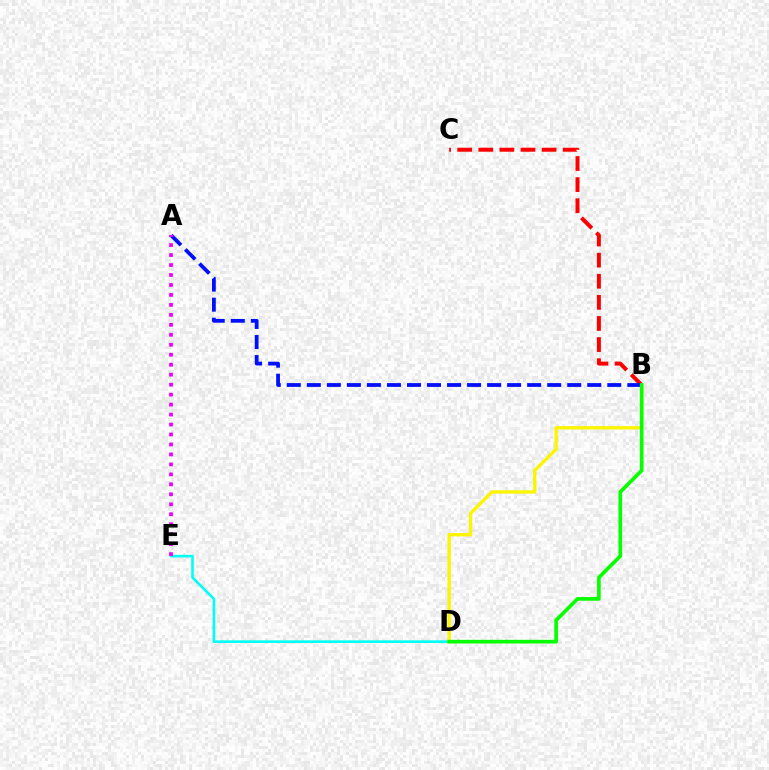{('D', 'E'): [{'color': '#00fff6', 'line_style': 'solid', 'thickness': 1.88}], ('B', 'C'): [{'color': '#ff0000', 'line_style': 'dashed', 'thickness': 2.87}], ('B', 'D'): [{'color': '#fcf500', 'line_style': 'solid', 'thickness': 2.4}, {'color': '#08ff00', 'line_style': 'solid', 'thickness': 2.65}], ('A', 'B'): [{'color': '#0010ff', 'line_style': 'dashed', 'thickness': 2.72}], ('A', 'E'): [{'color': '#ee00ff', 'line_style': 'dotted', 'thickness': 2.71}]}